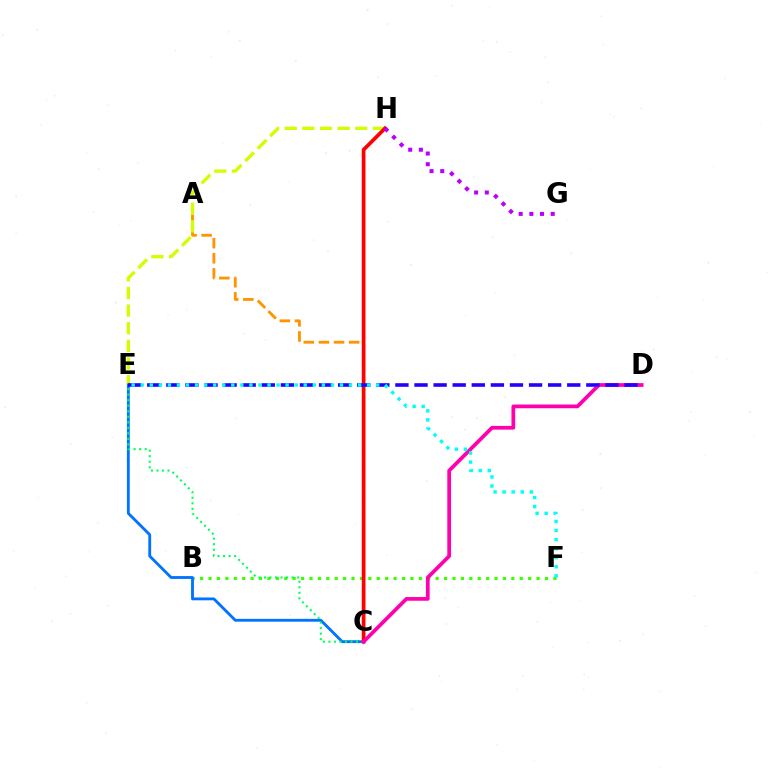{('B', 'F'): [{'color': '#3dff00', 'line_style': 'dotted', 'thickness': 2.29}], ('A', 'C'): [{'color': '#ff9400', 'line_style': 'dashed', 'thickness': 2.05}], ('E', 'H'): [{'color': '#d1ff00', 'line_style': 'dashed', 'thickness': 2.39}], ('C', 'E'): [{'color': '#0074ff', 'line_style': 'solid', 'thickness': 2.05}, {'color': '#00ff5c', 'line_style': 'dotted', 'thickness': 1.5}], ('C', 'H'): [{'color': '#ff0000', 'line_style': 'solid', 'thickness': 2.67}], ('G', 'H'): [{'color': '#b900ff', 'line_style': 'dotted', 'thickness': 2.9}], ('C', 'D'): [{'color': '#ff00ac', 'line_style': 'solid', 'thickness': 2.68}], ('D', 'E'): [{'color': '#2500ff', 'line_style': 'dashed', 'thickness': 2.59}], ('E', 'F'): [{'color': '#00fff6', 'line_style': 'dotted', 'thickness': 2.46}]}